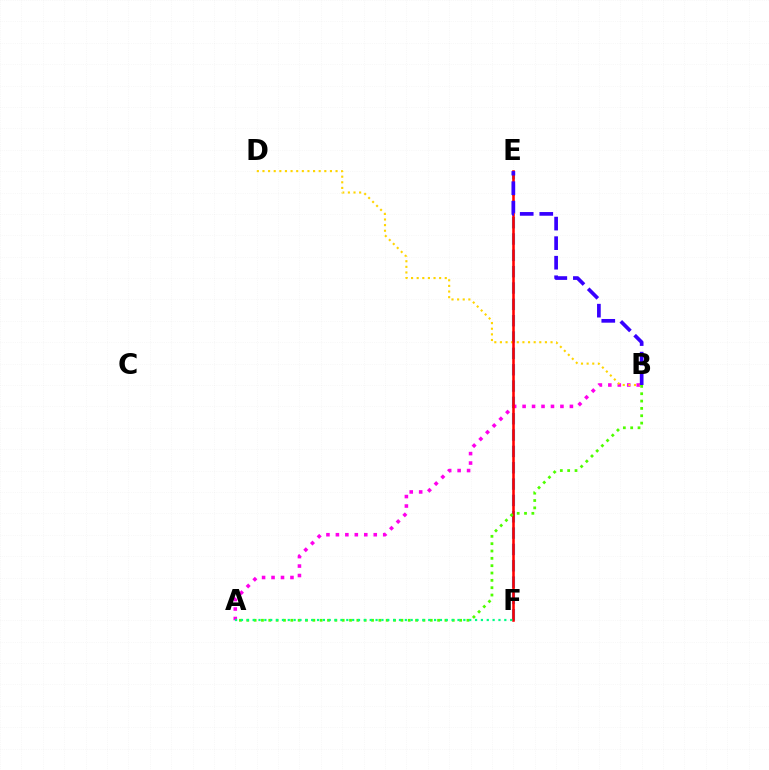{('E', 'F'): [{'color': '#009eff', 'line_style': 'dashed', 'thickness': 2.22}, {'color': '#ff0000', 'line_style': 'solid', 'thickness': 1.84}], ('A', 'B'): [{'color': '#ff00ed', 'line_style': 'dotted', 'thickness': 2.57}, {'color': '#4fff00', 'line_style': 'dotted', 'thickness': 1.99}], ('B', 'D'): [{'color': '#ffd500', 'line_style': 'dotted', 'thickness': 1.53}], ('A', 'F'): [{'color': '#00ff86', 'line_style': 'dotted', 'thickness': 1.59}], ('B', 'E'): [{'color': '#3700ff', 'line_style': 'dashed', 'thickness': 2.66}]}